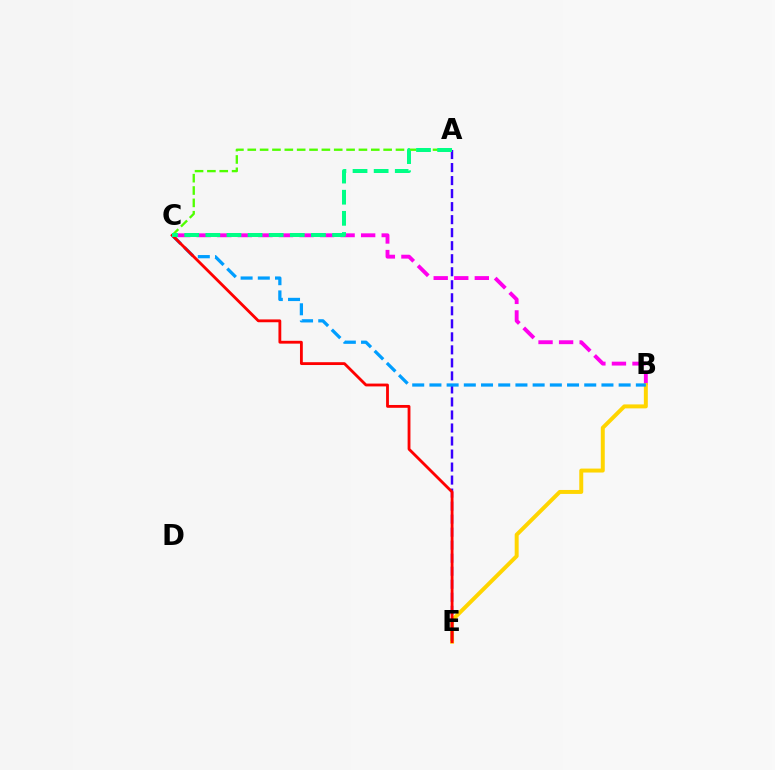{('B', 'C'): [{'color': '#ff00ed', 'line_style': 'dashed', 'thickness': 2.79}, {'color': '#009eff', 'line_style': 'dashed', 'thickness': 2.34}], ('B', 'E'): [{'color': '#ffd500', 'line_style': 'solid', 'thickness': 2.85}], ('A', 'C'): [{'color': '#4fff00', 'line_style': 'dashed', 'thickness': 1.68}, {'color': '#00ff86', 'line_style': 'dashed', 'thickness': 2.87}], ('A', 'E'): [{'color': '#3700ff', 'line_style': 'dashed', 'thickness': 1.77}], ('C', 'E'): [{'color': '#ff0000', 'line_style': 'solid', 'thickness': 2.04}]}